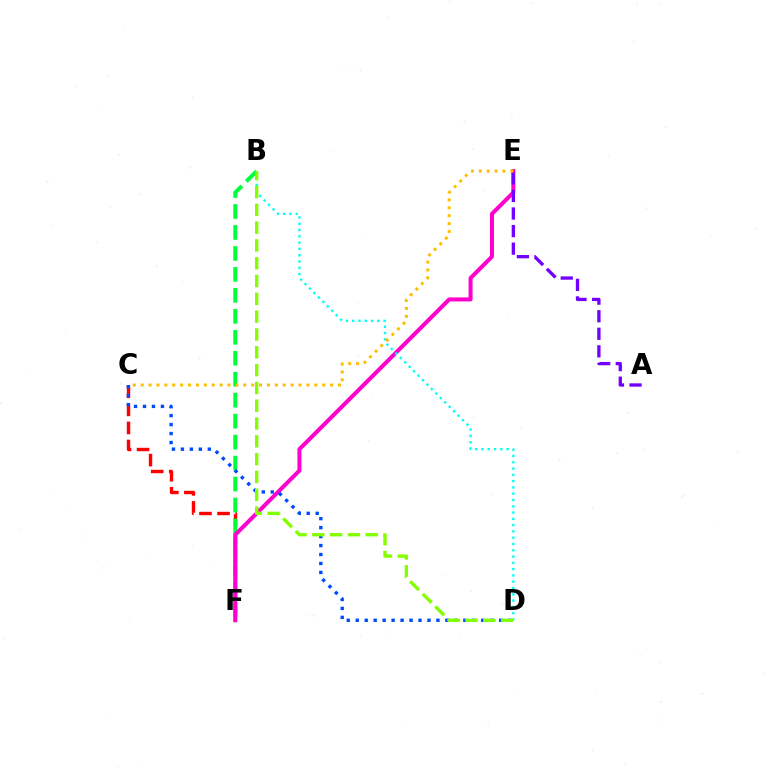{('C', 'F'): [{'color': '#ff0000', 'line_style': 'dashed', 'thickness': 2.45}], ('B', 'F'): [{'color': '#00ff39', 'line_style': 'dashed', 'thickness': 2.85}], ('E', 'F'): [{'color': '#ff00cf', 'line_style': 'solid', 'thickness': 2.9}], ('B', 'D'): [{'color': '#00fff6', 'line_style': 'dotted', 'thickness': 1.71}, {'color': '#84ff00', 'line_style': 'dashed', 'thickness': 2.42}], ('C', 'D'): [{'color': '#004bff', 'line_style': 'dotted', 'thickness': 2.44}], ('A', 'E'): [{'color': '#7200ff', 'line_style': 'dashed', 'thickness': 2.39}], ('C', 'E'): [{'color': '#ffbd00', 'line_style': 'dotted', 'thickness': 2.14}]}